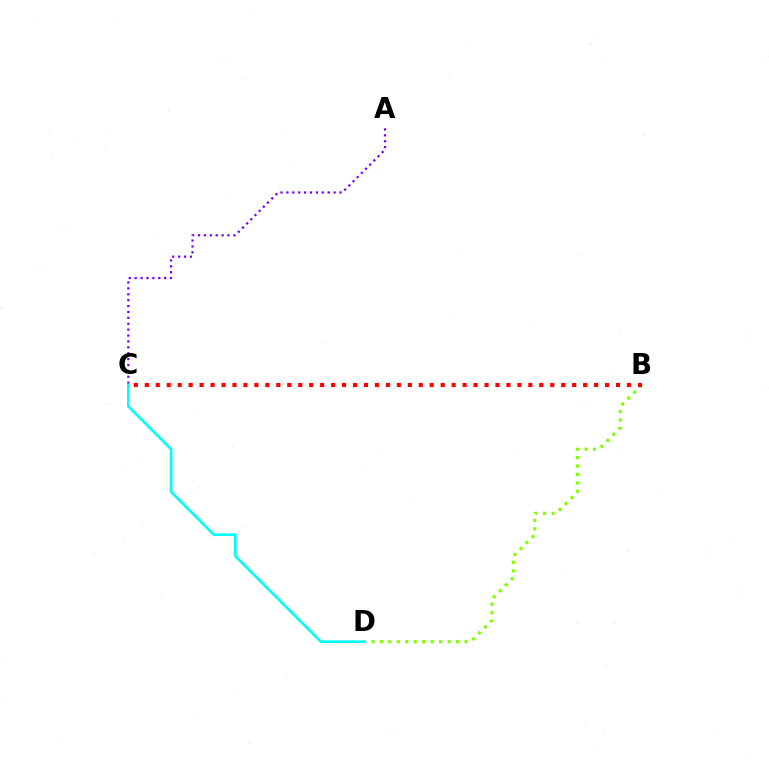{('B', 'D'): [{'color': '#84ff00', 'line_style': 'dotted', 'thickness': 2.3}], ('B', 'C'): [{'color': '#ff0000', 'line_style': 'dotted', 'thickness': 2.98}], ('A', 'C'): [{'color': '#7200ff', 'line_style': 'dotted', 'thickness': 1.6}], ('C', 'D'): [{'color': '#00fff6', 'line_style': 'solid', 'thickness': 1.91}]}